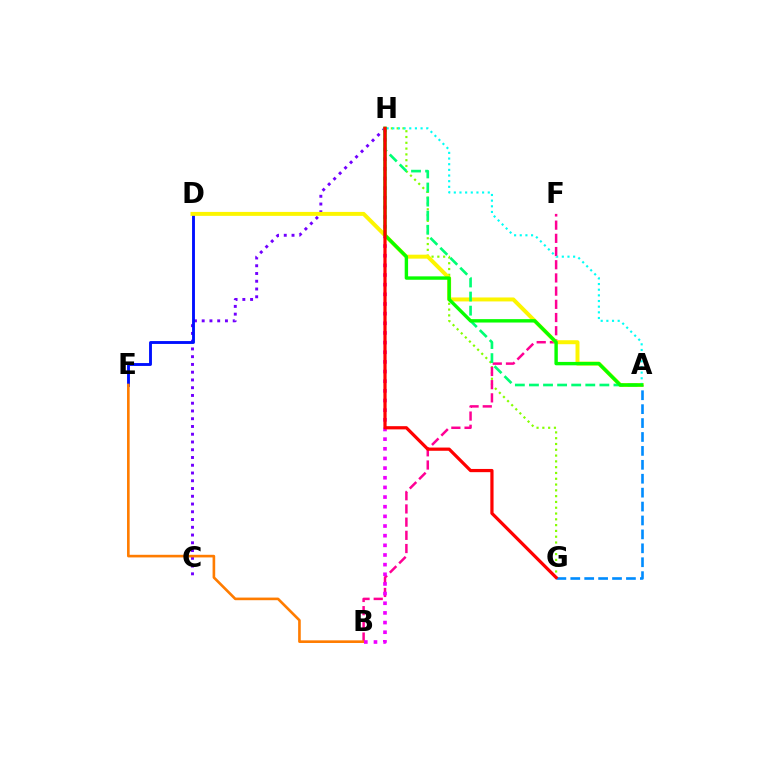{('C', 'H'): [{'color': '#7200ff', 'line_style': 'dotted', 'thickness': 2.11}], ('D', 'E'): [{'color': '#0010ff', 'line_style': 'solid', 'thickness': 2.07}], ('G', 'H'): [{'color': '#84ff00', 'line_style': 'dotted', 'thickness': 1.57}, {'color': '#ff0000', 'line_style': 'solid', 'thickness': 2.31}], ('B', 'F'): [{'color': '#ff0094', 'line_style': 'dashed', 'thickness': 1.79}], ('B', 'E'): [{'color': '#ff7c00', 'line_style': 'solid', 'thickness': 1.89}], ('B', 'H'): [{'color': '#ee00ff', 'line_style': 'dotted', 'thickness': 2.62}], ('A', 'D'): [{'color': '#fcf500', 'line_style': 'solid', 'thickness': 2.85}], ('A', 'H'): [{'color': '#00ff74', 'line_style': 'dashed', 'thickness': 1.91}, {'color': '#00fff6', 'line_style': 'dotted', 'thickness': 1.54}, {'color': '#08ff00', 'line_style': 'solid', 'thickness': 2.45}], ('A', 'G'): [{'color': '#008cff', 'line_style': 'dashed', 'thickness': 1.89}]}